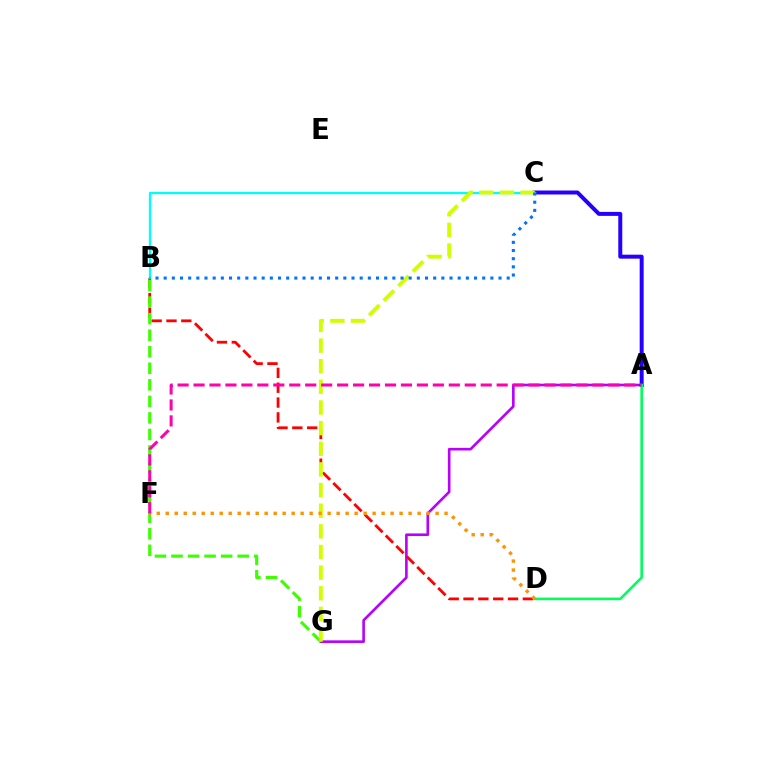{('A', 'G'): [{'color': '#b900ff', 'line_style': 'solid', 'thickness': 1.89}], ('B', 'D'): [{'color': '#ff0000', 'line_style': 'dashed', 'thickness': 2.02}], ('A', 'C'): [{'color': '#2500ff', 'line_style': 'solid', 'thickness': 2.86}], ('B', 'G'): [{'color': '#3dff00', 'line_style': 'dashed', 'thickness': 2.25}], ('B', 'C'): [{'color': '#00fff6', 'line_style': 'solid', 'thickness': 1.66}, {'color': '#0074ff', 'line_style': 'dotted', 'thickness': 2.22}], ('C', 'G'): [{'color': '#d1ff00', 'line_style': 'dashed', 'thickness': 2.8}], ('A', 'D'): [{'color': '#00ff5c', 'line_style': 'solid', 'thickness': 1.88}], ('D', 'F'): [{'color': '#ff9400', 'line_style': 'dotted', 'thickness': 2.44}], ('A', 'F'): [{'color': '#ff00ac', 'line_style': 'dashed', 'thickness': 2.17}]}